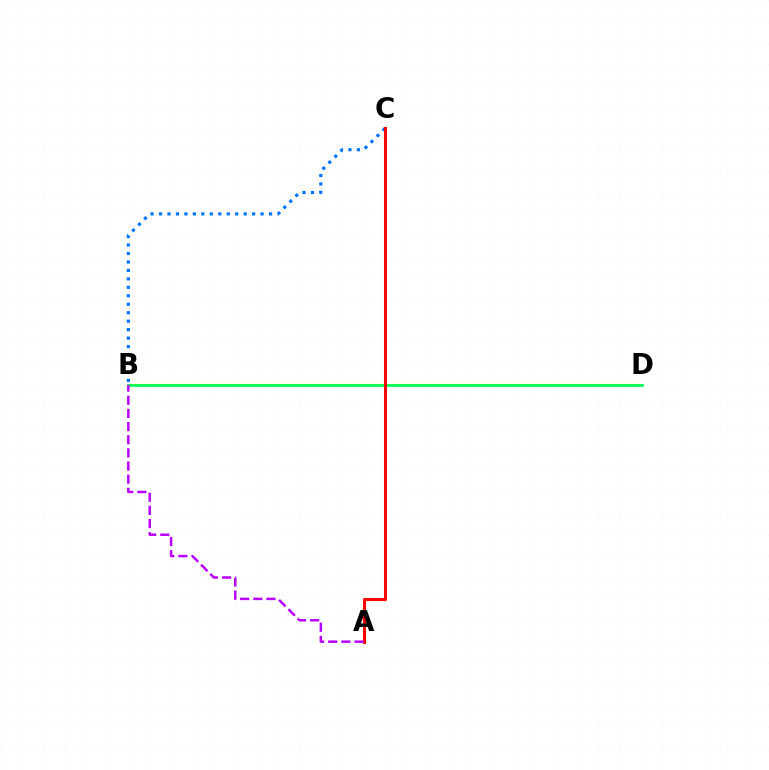{('B', 'D'): [{'color': '#d1ff00', 'line_style': 'solid', 'thickness': 1.55}, {'color': '#00ff5c', 'line_style': 'solid', 'thickness': 1.94}], ('B', 'C'): [{'color': '#0074ff', 'line_style': 'dotted', 'thickness': 2.3}], ('A', 'C'): [{'color': '#ff0000', 'line_style': 'solid', 'thickness': 2.2}], ('A', 'B'): [{'color': '#b900ff', 'line_style': 'dashed', 'thickness': 1.79}]}